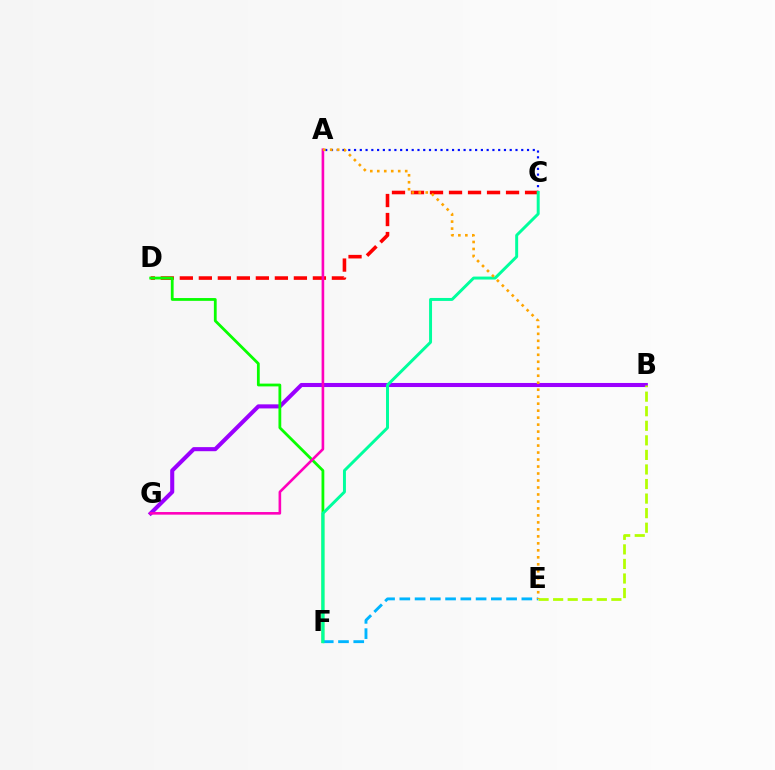{('A', 'C'): [{'color': '#0010ff', 'line_style': 'dotted', 'thickness': 1.57}], ('B', 'G'): [{'color': '#9b00ff', 'line_style': 'solid', 'thickness': 2.93}], ('C', 'D'): [{'color': '#ff0000', 'line_style': 'dashed', 'thickness': 2.58}], ('D', 'F'): [{'color': '#08ff00', 'line_style': 'solid', 'thickness': 2.01}], ('B', 'E'): [{'color': '#b3ff00', 'line_style': 'dashed', 'thickness': 1.98}], ('E', 'F'): [{'color': '#00b5ff', 'line_style': 'dashed', 'thickness': 2.07}], ('C', 'F'): [{'color': '#00ff9d', 'line_style': 'solid', 'thickness': 2.13}], ('A', 'G'): [{'color': '#ff00bd', 'line_style': 'solid', 'thickness': 1.88}], ('A', 'E'): [{'color': '#ffa500', 'line_style': 'dotted', 'thickness': 1.9}]}